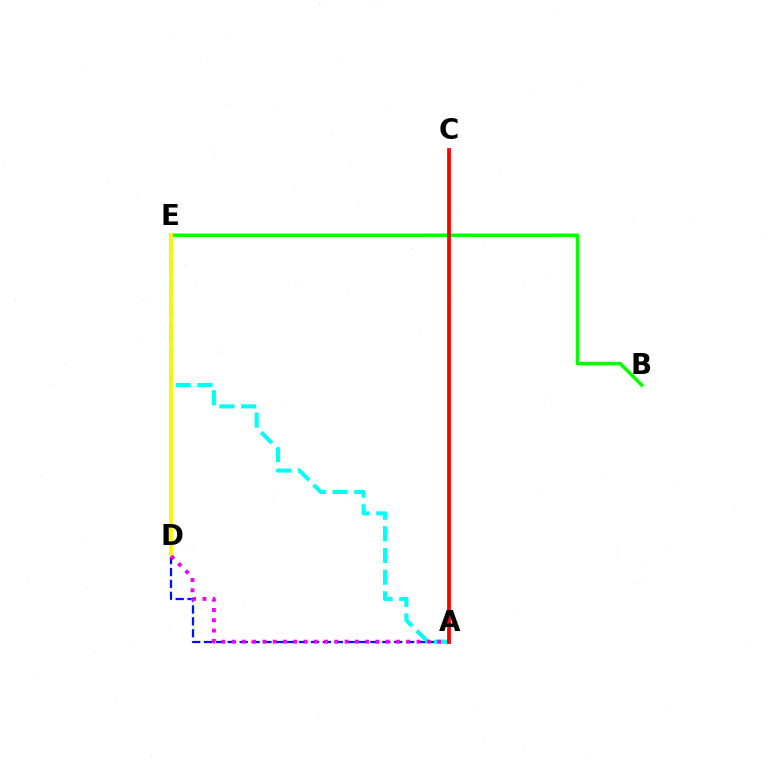{('B', 'E'): [{'color': '#08ff00', 'line_style': 'solid', 'thickness': 2.55}], ('A', 'D'): [{'color': '#0010ff', 'line_style': 'dashed', 'thickness': 1.61}, {'color': '#ee00ff', 'line_style': 'dotted', 'thickness': 2.79}], ('A', 'E'): [{'color': '#00fff6', 'line_style': 'dashed', 'thickness': 2.95}], ('D', 'E'): [{'color': '#fcf500', 'line_style': 'solid', 'thickness': 2.72}], ('A', 'C'): [{'color': '#ff0000', 'line_style': 'solid', 'thickness': 2.7}]}